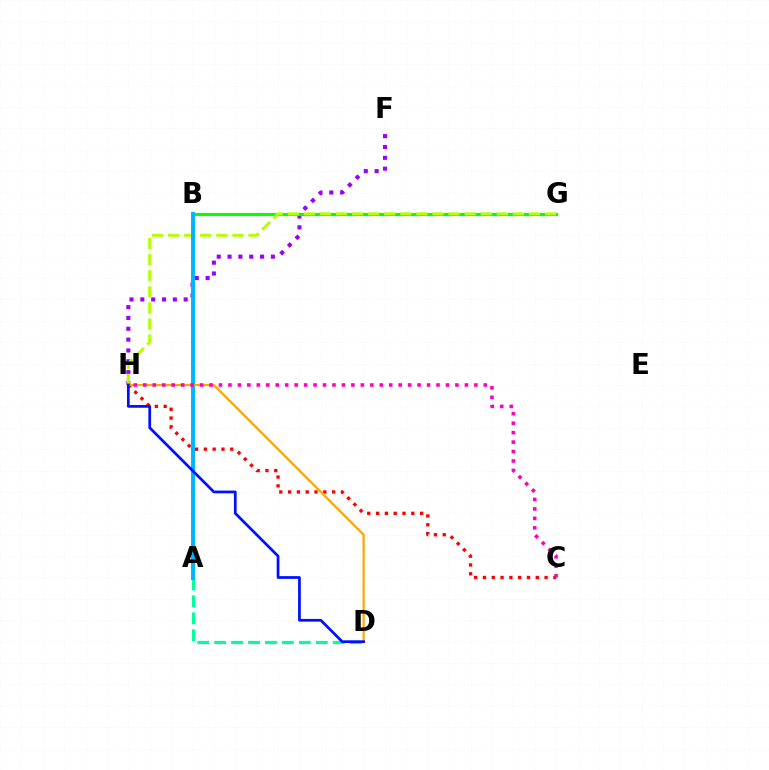{('C', 'H'): [{'color': '#ff0000', 'line_style': 'dotted', 'thickness': 2.39}, {'color': '#ff00bd', 'line_style': 'dotted', 'thickness': 2.57}], ('F', 'H'): [{'color': '#9b00ff', 'line_style': 'dotted', 'thickness': 2.94}], ('B', 'G'): [{'color': '#08ff00', 'line_style': 'solid', 'thickness': 2.25}], ('A', 'D'): [{'color': '#00ff9d', 'line_style': 'dashed', 'thickness': 2.3}], ('G', 'H'): [{'color': '#b3ff00', 'line_style': 'dashed', 'thickness': 2.18}], ('A', 'B'): [{'color': '#00b5ff', 'line_style': 'solid', 'thickness': 2.84}], ('D', 'H'): [{'color': '#ffa500', 'line_style': 'solid', 'thickness': 1.58}, {'color': '#0010ff', 'line_style': 'solid', 'thickness': 1.96}]}